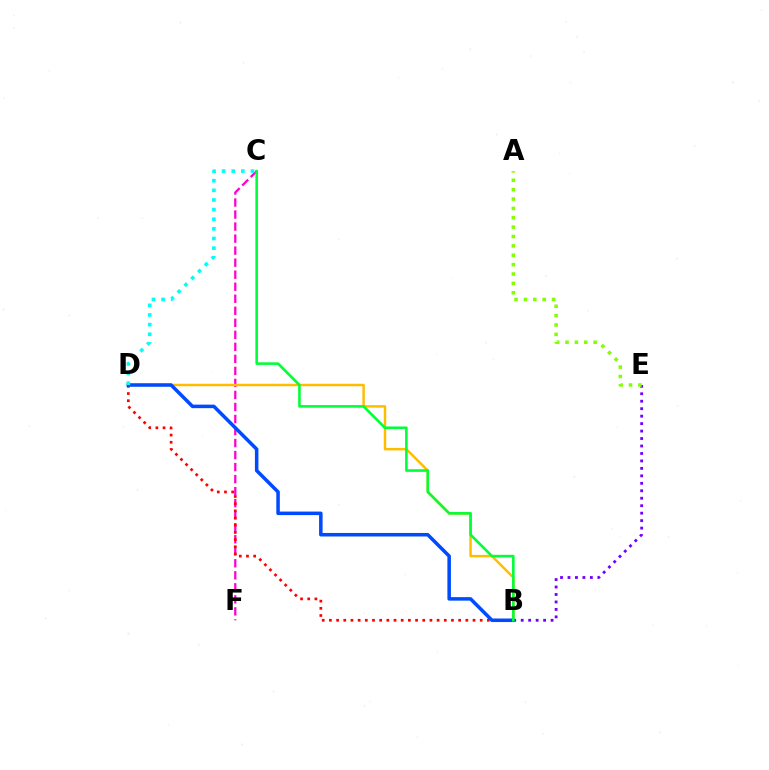{('B', 'E'): [{'color': '#7200ff', 'line_style': 'dotted', 'thickness': 2.03}], ('A', 'E'): [{'color': '#84ff00', 'line_style': 'dotted', 'thickness': 2.55}], ('C', 'F'): [{'color': '#ff00cf', 'line_style': 'dashed', 'thickness': 1.63}], ('B', 'D'): [{'color': '#ffbd00', 'line_style': 'solid', 'thickness': 1.78}, {'color': '#ff0000', 'line_style': 'dotted', 'thickness': 1.95}, {'color': '#004bff', 'line_style': 'solid', 'thickness': 2.54}], ('B', 'C'): [{'color': '#00ff39', 'line_style': 'solid', 'thickness': 1.87}], ('C', 'D'): [{'color': '#00fff6', 'line_style': 'dotted', 'thickness': 2.62}]}